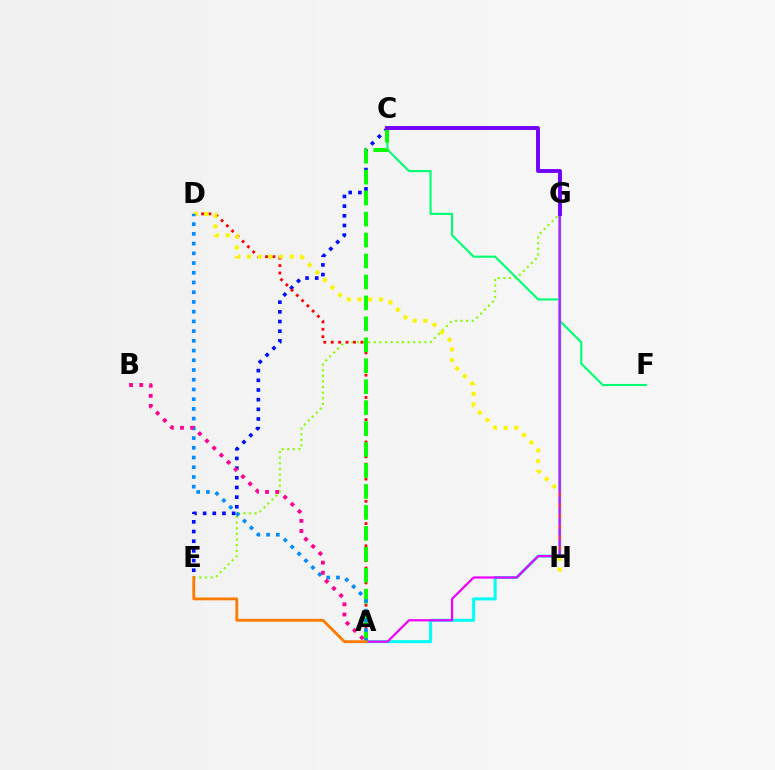{('C', 'E'): [{'color': '#0010ff', 'line_style': 'dotted', 'thickness': 2.63}], ('E', 'G'): [{'color': '#84ff00', 'line_style': 'dotted', 'thickness': 1.53}], ('C', 'F'): [{'color': '#00ff74', 'line_style': 'solid', 'thickness': 1.53}], ('A', 'G'): [{'color': '#00fff6', 'line_style': 'solid', 'thickness': 2.2}, {'color': '#ee00ff', 'line_style': 'solid', 'thickness': 1.6}], ('A', 'D'): [{'color': '#ff0000', 'line_style': 'dotted', 'thickness': 2.02}, {'color': '#008cff', 'line_style': 'dotted', 'thickness': 2.64}], ('D', 'H'): [{'color': '#fcf500', 'line_style': 'dotted', 'thickness': 2.9}], ('A', 'C'): [{'color': '#08ff00', 'line_style': 'dashed', 'thickness': 2.85}], ('A', 'B'): [{'color': '#ff0094', 'line_style': 'dotted', 'thickness': 2.75}], ('C', 'G'): [{'color': '#7200ff', 'line_style': 'solid', 'thickness': 2.8}], ('A', 'E'): [{'color': '#ff7c00', 'line_style': 'solid', 'thickness': 2.05}]}